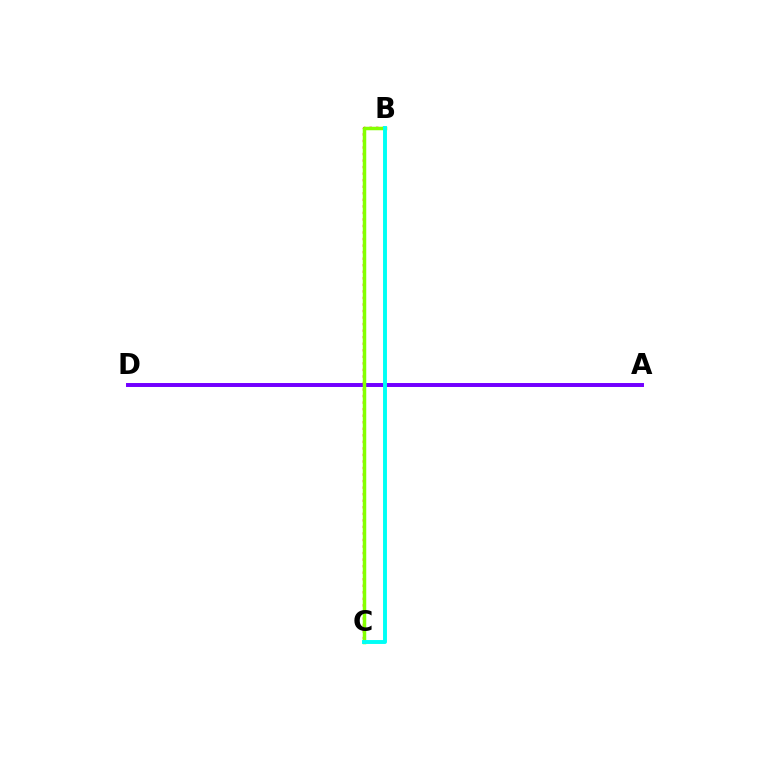{('A', 'D'): [{'color': '#7200ff', 'line_style': 'solid', 'thickness': 2.85}], ('B', 'C'): [{'color': '#ff0000', 'line_style': 'dotted', 'thickness': 1.78}, {'color': '#84ff00', 'line_style': 'solid', 'thickness': 2.51}, {'color': '#00fff6', 'line_style': 'solid', 'thickness': 2.82}]}